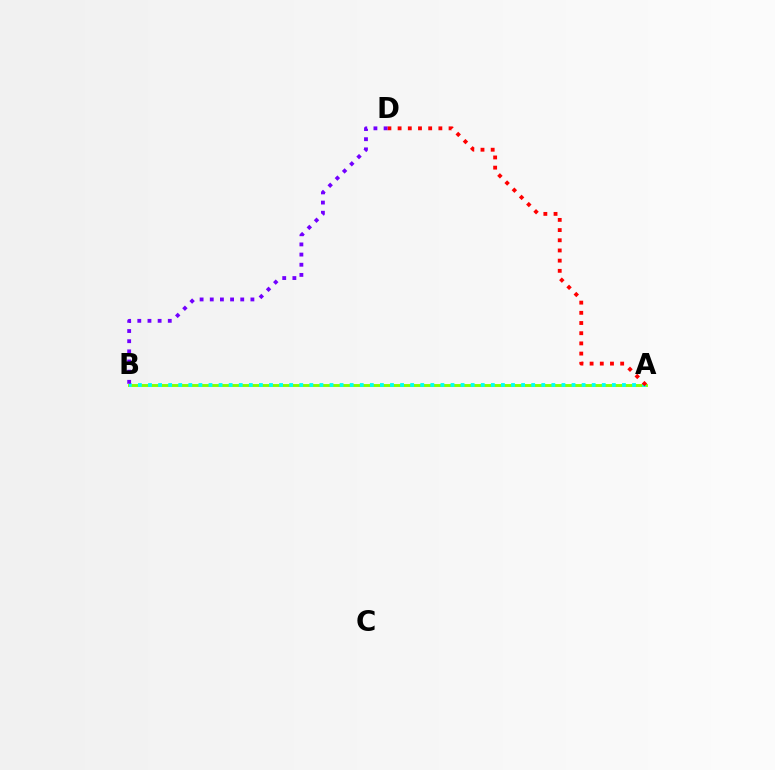{('A', 'B'): [{'color': '#84ff00', 'line_style': 'solid', 'thickness': 2.09}, {'color': '#00fff6', 'line_style': 'dotted', 'thickness': 2.74}], ('A', 'D'): [{'color': '#ff0000', 'line_style': 'dotted', 'thickness': 2.77}], ('B', 'D'): [{'color': '#7200ff', 'line_style': 'dotted', 'thickness': 2.76}]}